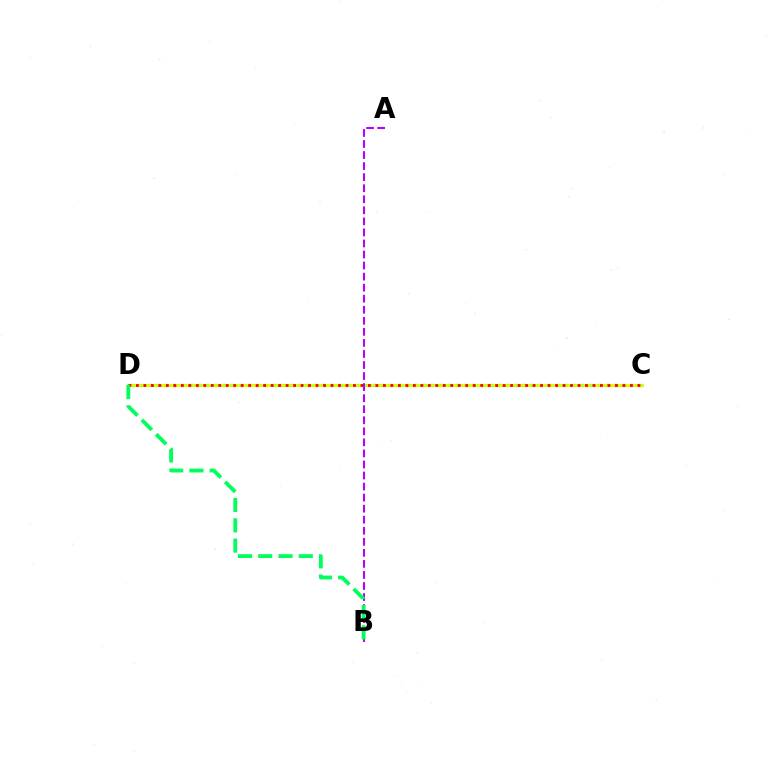{('C', 'D'): [{'color': '#0074ff', 'line_style': 'dotted', 'thickness': 2.26}, {'color': '#d1ff00', 'line_style': 'solid', 'thickness': 2.07}, {'color': '#ff0000', 'line_style': 'dotted', 'thickness': 2.03}], ('A', 'B'): [{'color': '#b900ff', 'line_style': 'dashed', 'thickness': 1.5}], ('B', 'D'): [{'color': '#00ff5c', 'line_style': 'dashed', 'thickness': 2.75}]}